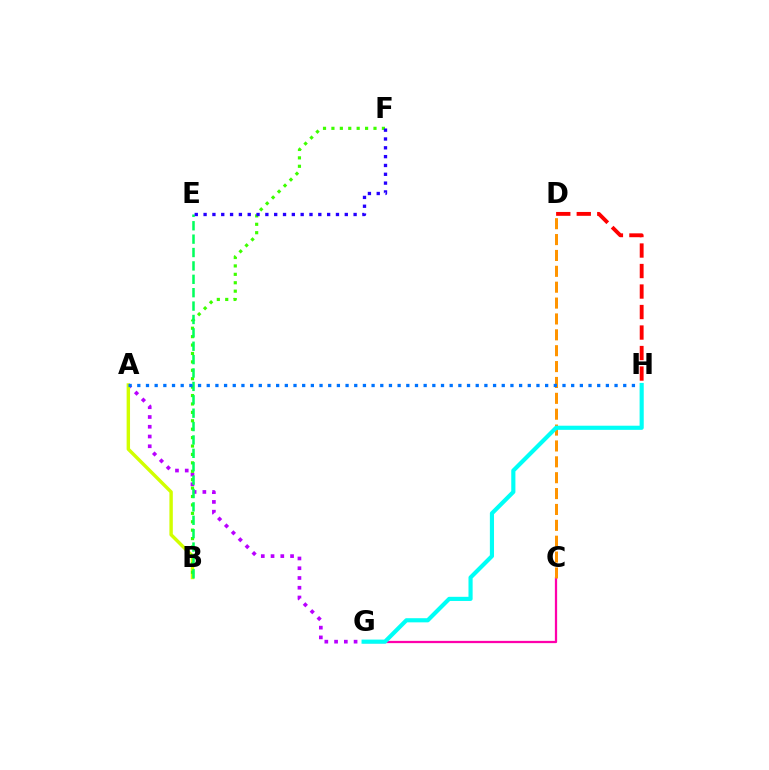{('A', 'G'): [{'color': '#b900ff', 'line_style': 'dotted', 'thickness': 2.65}], ('C', 'G'): [{'color': '#ff00ac', 'line_style': 'solid', 'thickness': 1.63}], ('C', 'D'): [{'color': '#ff9400', 'line_style': 'dashed', 'thickness': 2.16}], ('A', 'B'): [{'color': '#d1ff00', 'line_style': 'solid', 'thickness': 2.46}], ('B', 'F'): [{'color': '#3dff00', 'line_style': 'dotted', 'thickness': 2.29}], ('B', 'E'): [{'color': '#00ff5c', 'line_style': 'dashed', 'thickness': 1.82}], ('D', 'H'): [{'color': '#ff0000', 'line_style': 'dashed', 'thickness': 2.79}], ('A', 'H'): [{'color': '#0074ff', 'line_style': 'dotted', 'thickness': 2.36}], ('E', 'F'): [{'color': '#2500ff', 'line_style': 'dotted', 'thickness': 2.4}], ('G', 'H'): [{'color': '#00fff6', 'line_style': 'solid', 'thickness': 2.98}]}